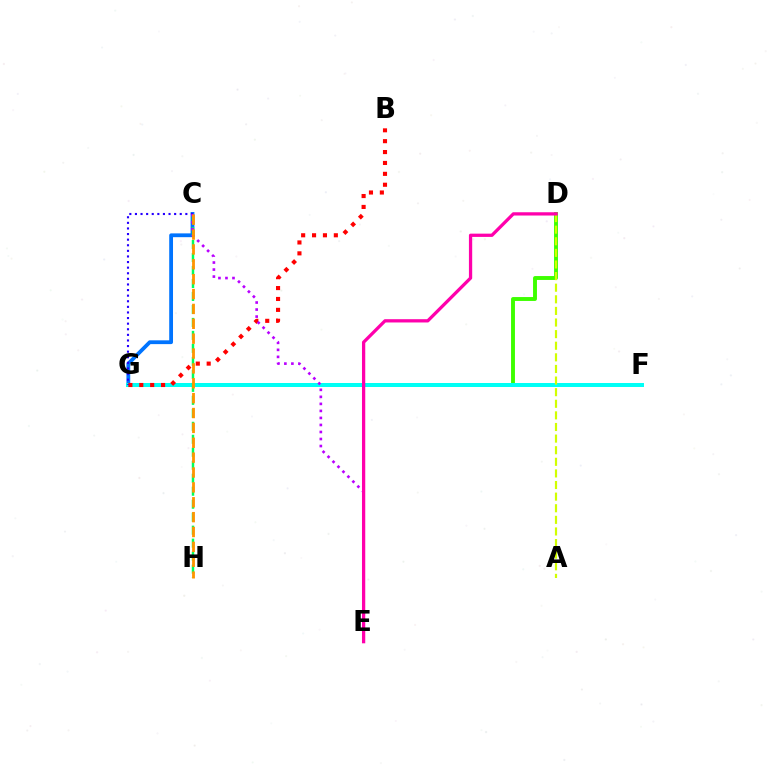{('C', 'G'): [{'color': '#0074ff', 'line_style': 'solid', 'thickness': 2.74}, {'color': '#2500ff', 'line_style': 'dotted', 'thickness': 1.52}], ('D', 'G'): [{'color': '#3dff00', 'line_style': 'solid', 'thickness': 2.81}], ('F', 'G'): [{'color': '#00fff6', 'line_style': 'solid', 'thickness': 2.86}], ('A', 'D'): [{'color': '#d1ff00', 'line_style': 'dashed', 'thickness': 1.58}], ('C', 'H'): [{'color': '#00ff5c', 'line_style': 'dashed', 'thickness': 1.76}, {'color': '#ff9400', 'line_style': 'dashed', 'thickness': 2.02}], ('B', 'G'): [{'color': '#ff0000', 'line_style': 'dotted', 'thickness': 2.96}], ('C', 'E'): [{'color': '#b900ff', 'line_style': 'dotted', 'thickness': 1.91}], ('D', 'E'): [{'color': '#ff00ac', 'line_style': 'solid', 'thickness': 2.35}]}